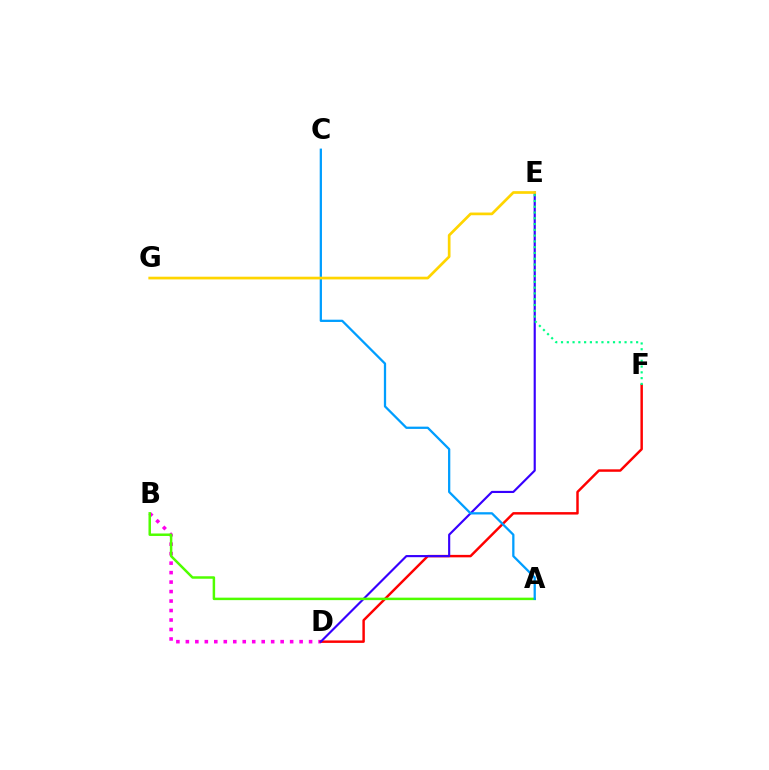{('B', 'D'): [{'color': '#ff00ed', 'line_style': 'dotted', 'thickness': 2.58}], ('D', 'F'): [{'color': '#ff0000', 'line_style': 'solid', 'thickness': 1.77}], ('D', 'E'): [{'color': '#3700ff', 'line_style': 'solid', 'thickness': 1.55}], ('E', 'F'): [{'color': '#00ff86', 'line_style': 'dotted', 'thickness': 1.57}], ('A', 'B'): [{'color': '#4fff00', 'line_style': 'solid', 'thickness': 1.79}], ('A', 'C'): [{'color': '#009eff', 'line_style': 'solid', 'thickness': 1.64}], ('E', 'G'): [{'color': '#ffd500', 'line_style': 'solid', 'thickness': 1.94}]}